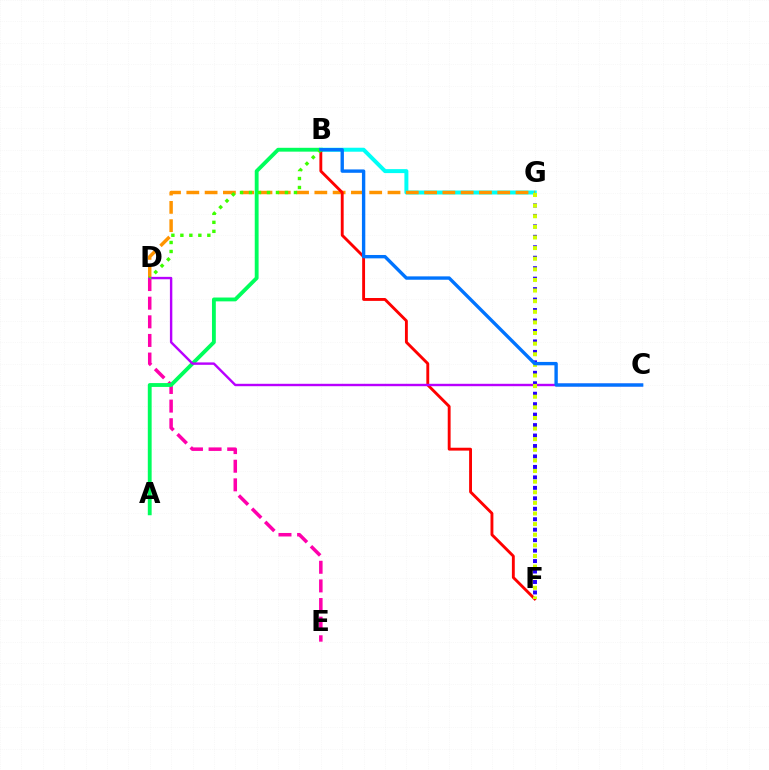{('B', 'G'): [{'color': '#00fff6', 'line_style': 'solid', 'thickness': 2.86}], ('F', 'G'): [{'color': '#2500ff', 'line_style': 'dotted', 'thickness': 2.84}, {'color': '#d1ff00', 'line_style': 'dotted', 'thickness': 2.88}], ('D', 'E'): [{'color': '#ff00ac', 'line_style': 'dashed', 'thickness': 2.53}], ('D', 'G'): [{'color': '#ff9400', 'line_style': 'dashed', 'thickness': 2.48}], ('B', 'F'): [{'color': '#ff0000', 'line_style': 'solid', 'thickness': 2.07}], ('A', 'B'): [{'color': '#00ff5c', 'line_style': 'solid', 'thickness': 2.77}], ('C', 'D'): [{'color': '#b900ff', 'line_style': 'solid', 'thickness': 1.73}], ('B', 'D'): [{'color': '#3dff00', 'line_style': 'dotted', 'thickness': 2.44}], ('B', 'C'): [{'color': '#0074ff', 'line_style': 'solid', 'thickness': 2.42}]}